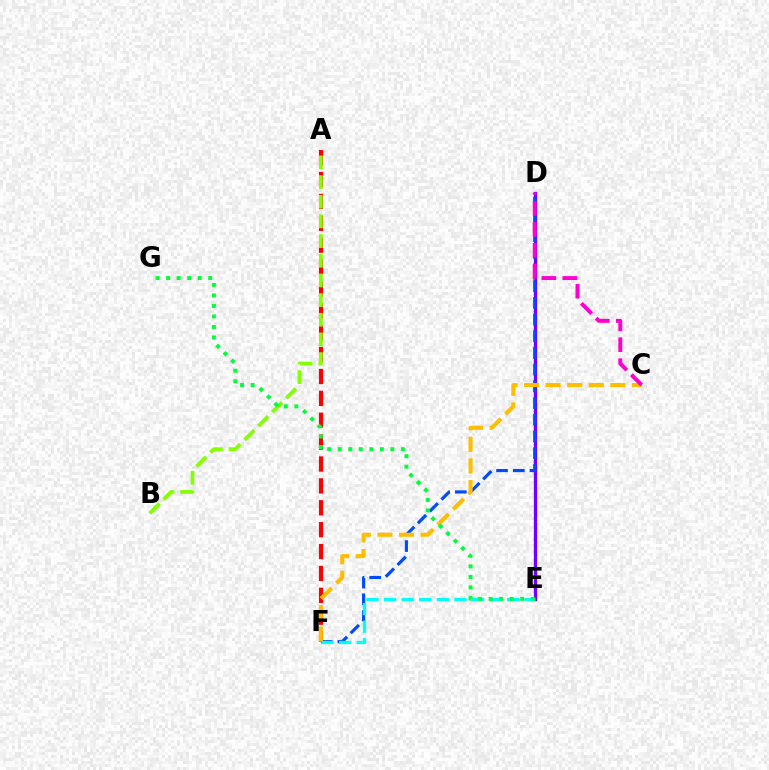{('D', 'E'): [{'color': '#7200ff', 'line_style': 'solid', 'thickness': 2.4}], ('A', 'F'): [{'color': '#ff0000', 'line_style': 'dashed', 'thickness': 2.97}], ('D', 'F'): [{'color': '#004bff', 'line_style': 'dashed', 'thickness': 2.27}], ('C', 'F'): [{'color': '#ffbd00', 'line_style': 'dashed', 'thickness': 2.93}], ('C', 'D'): [{'color': '#ff00cf', 'line_style': 'dashed', 'thickness': 2.84}], ('A', 'B'): [{'color': '#84ff00', 'line_style': 'dashed', 'thickness': 2.67}], ('E', 'F'): [{'color': '#00fff6', 'line_style': 'dashed', 'thickness': 2.39}], ('E', 'G'): [{'color': '#00ff39', 'line_style': 'dotted', 'thickness': 2.86}]}